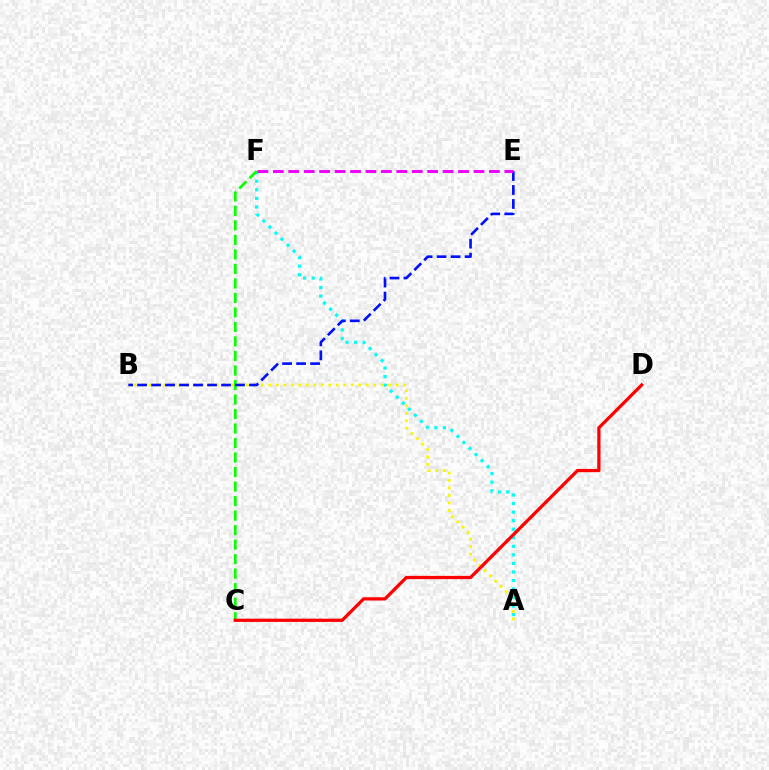{('A', 'F'): [{'color': '#00fff6', 'line_style': 'dotted', 'thickness': 2.32}], ('A', 'B'): [{'color': '#fcf500', 'line_style': 'dotted', 'thickness': 2.04}], ('C', 'F'): [{'color': '#08ff00', 'line_style': 'dashed', 'thickness': 1.97}], ('B', 'E'): [{'color': '#0010ff', 'line_style': 'dashed', 'thickness': 1.9}], ('C', 'D'): [{'color': '#ff0000', 'line_style': 'solid', 'thickness': 2.34}], ('E', 'F'): [{'color': '#ee00ff', 'line_style': 'dashed', 'thickness': 2.1}]}